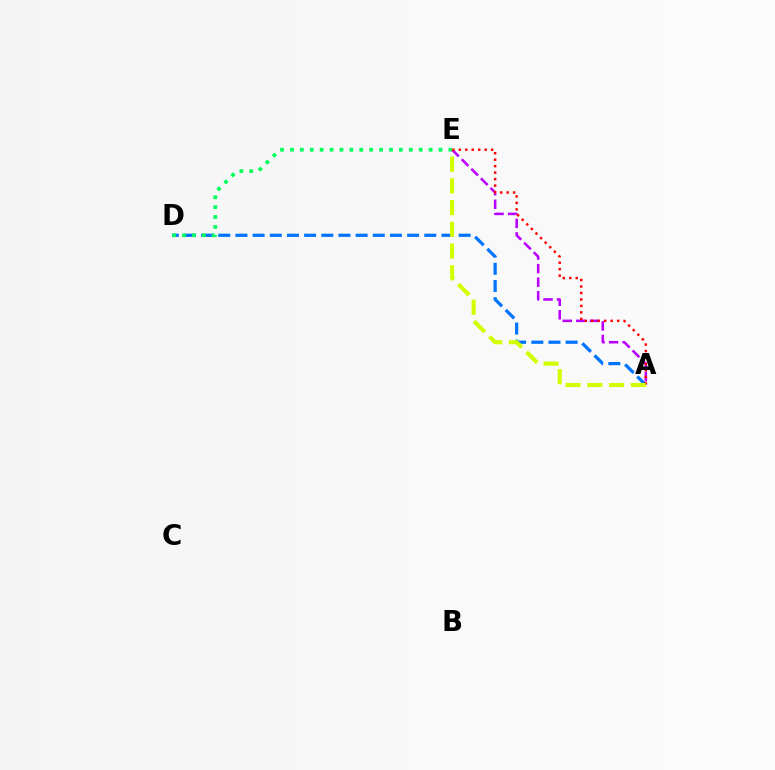{('A', 'D'): [{'color': '#0074ff', 'line_style': 'dashed', 'thickness': 2.33}], ('D', 'E'): [{'color': '#00ff5c', 'line_style': 'dotted', 'thickness': 2.69}], ('A', 'E'): [{'color': '#b900ff', 'line_style': 'dashed', 'thickness': 1.84}, {'color': '#ff0000', 'line_style': 'dotted', 'thickness': 1.76}, {'color': '#d1ff00', 'line_style': 'dashed', 'thickness': 2.95}]}